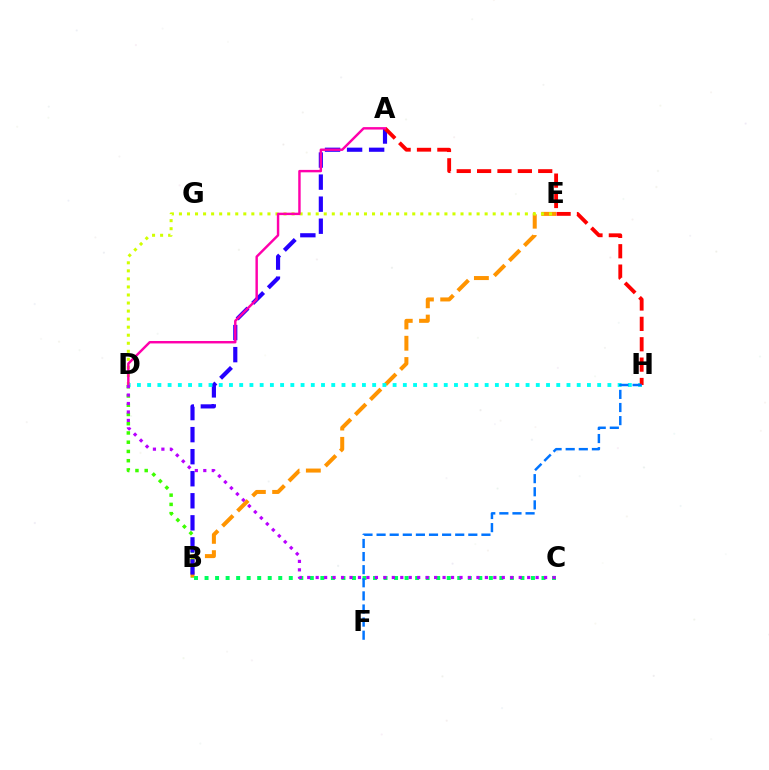{('B', 'E'): [{'color': '#ff9400', 'line_style': 'dashed', 'thickness': 2.89}], ('B', 'C'): [{'color': '#00ff5c', 'line_style': 'dotted', 'thickness': 2.86}], ('B', 'D'): [{'color': '#3dff00', 'line_style': 'dotted', 'thickness': 2.51}], ('A', 'B'): [{'color': '#2500ff', 'line_style': 'dashed', 'thickness': 3.0}], ('D', 'E'): [{'color': '#d1ff00', 'line_style': 'dotted', 'thickness': 2.19}], ('D', 'H'): [{'color': '#00fff6', 'line_style': 'dotted', 'thickness': 2.78}], ('A', 'H'): [{'color': '#ff0000', 'line_style': 'dashed', 'thickness': 2.77}], ('F', 'H'): [{'color': '#0074ff', 'line_style': 'dashed', 'thickness': 1.78}], ('A', 'D'): [{'color': '#ff00ac', 'line_style': 'solid', 'thickness': 1.75}], ('C', 'D'): [{'color': '#b900ff', 'line_style': 'dotted', 'thickness': 2.3}]}